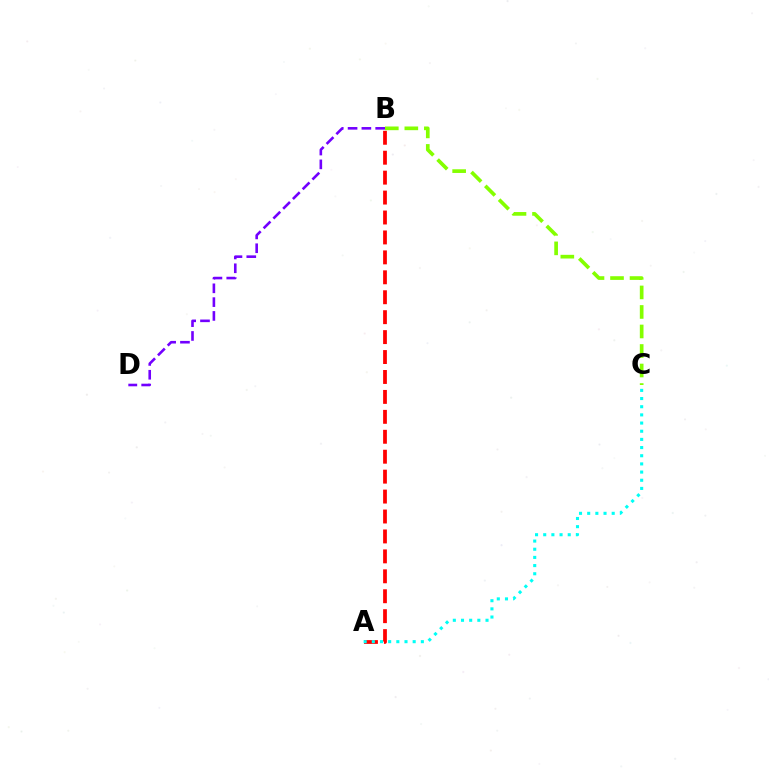{('A', 'B'): [{'color': '#ff0000', 'line_style': 'dashed', 'thickness': 2.71}], ('B', 'C'): [{'color': '#84ff00', 'line_style': 'dashed', 'thickness': 2.65}], ('B', 'D'): [{'color': '#7200ff', 'line_style': 'dashed', 'thickness': 1.88}], ('A', 'C'): [{'color': '#00fff6', 'line_style': 'dotted', 'thickness': 2.22}]}